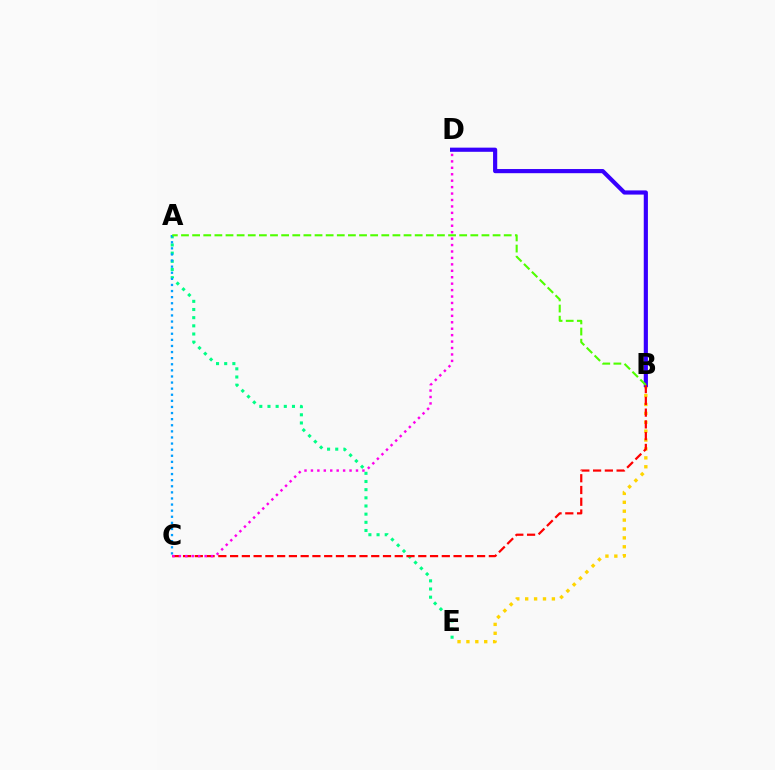{('B', 'E'): [{'color': '#ffd500', 'line_style': 'dotted', 'thickness': 2.42}], ('B', 'D'): [{'color': '#3700ff', 'line_style': 'solid', 'thickness': 3.0}], ('A', 'E'): [{'color': '#00ff86', 'line_style': 'dotted', 'thickness': 2.22}], ('A', 'C'): [{'color': '#009eff', 'line_style': 'dotted', 'thickness': 1.66}], ('B', 'C'): [{'color': '#ff0000', 'line_style': 'dashed', 'thickness': 1.6}], ('C', 'D'): [{'color': '#ff00ed', 'line_style': 'dotted', 'thickness': 1.75}], ('A', 'B'): [{'color': '#4fff00', 'line_style': 'dashed', 'thickness': 1.51}]}